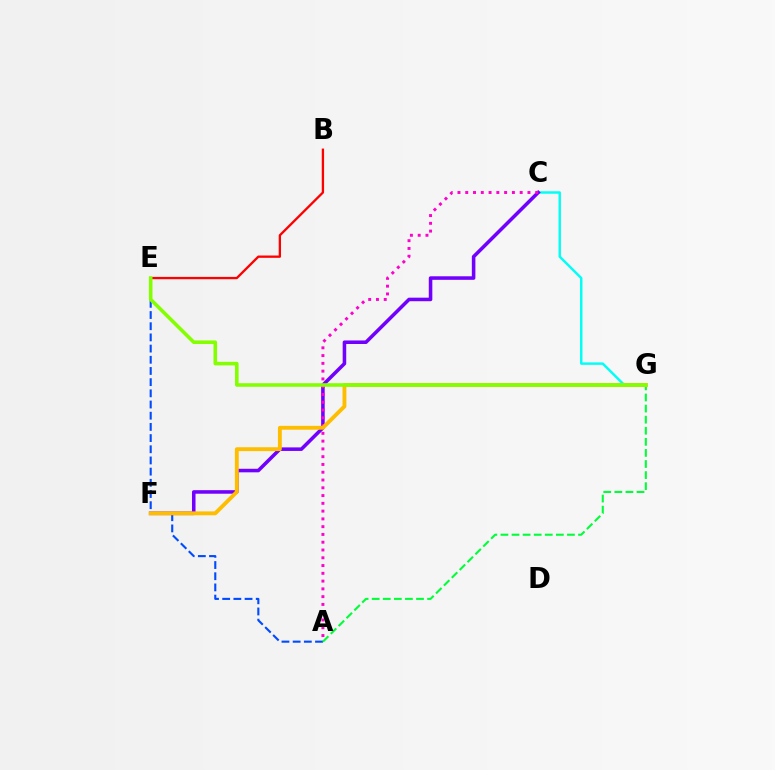{('C', 'G'): [{'color': '#00fff6', 'line_style': 'solid', 'thickness': 1.76}], ('A', 'E'): [{'color': '#004bff', 'line_style': 'dashed', 'thickness': 1.52}], ('C', 'F'): [{'color': '#7200ff', 'line_style': 'solid', 'thickness': 2.55}], ('A', 'C'): [{'color': '#ff00cf', 'line_style': 'dotted', 'thickness': 2.11}], ('A', 'G'): [{'color': '#00ff39', 'line_style': 'dashed', 'thickness': 1.51}], ('F', 'G'): [{'color': '#ffbd00', 'line_style': 'solid', 'thickness': 2.78}], ('B', 'E'): [{'color': '#ff0000', 'line_style': 'solid', 'thickness': 1.66}], ('E', 'G'): [{'color': '#84ff00', 'line_style': 'solid', 'thickness': 2.58}]}